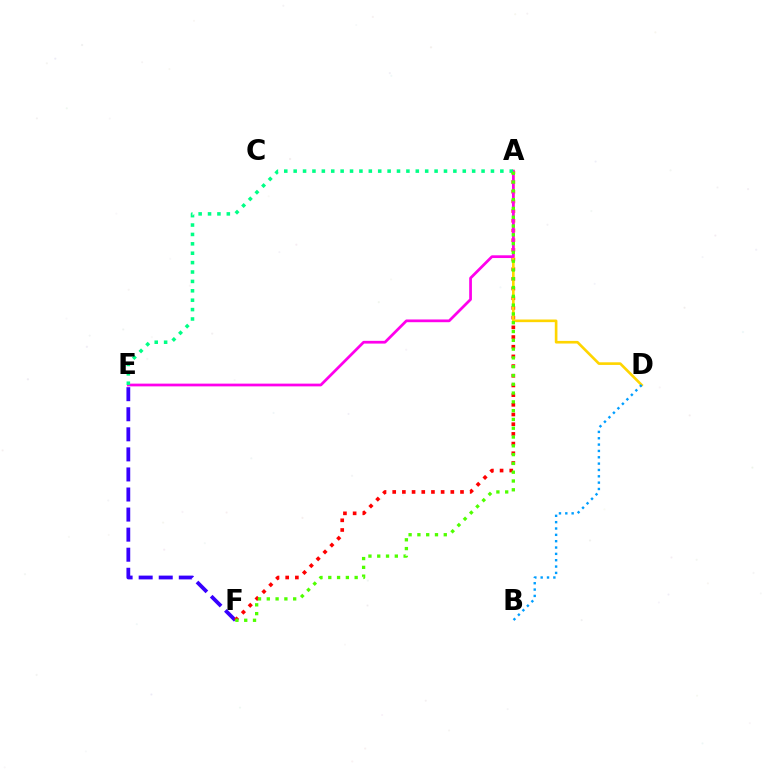{('E', 'F'): [{'color': '#3700ff', 'line_style': 'dashed', 'thickness': 2.73}], ('A', 'F'): [{'color': '#ff0000', 'line_style': 'dotted', 'thickness': 2.63}, {'color': '#4fff00', 'line_style': 'dotted', 'thickness': 2.39}], ('A', 'D'): [{'color': '#ffd500', 'line_style': 'solid', 'thickness': 1.9}], ('A', 'E'): [{'color': '#ff00ed', 'line_style': 'solid', 'thickness': 1.97}, {'color': '#00ff86', 'line_style': 'dotted', 'thickness': 2.55}], ('B', 'D'): [{'color': '#009eff', 'line_style': 'dotted', 'thickness': 1.72}]}